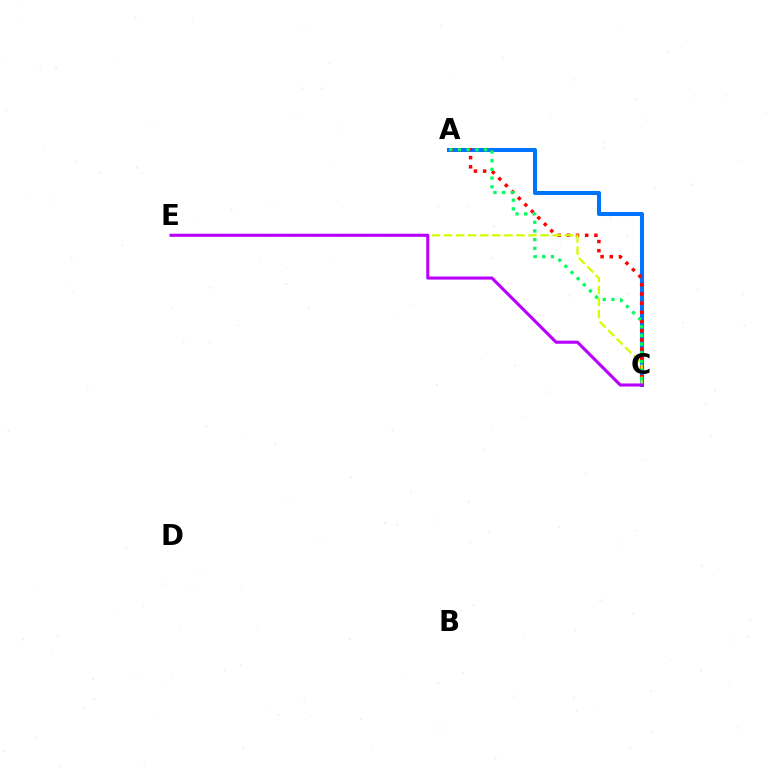{('A', 'C'): [{'color': '#0074ff', 'line_style': 'solid', 'thickness': 2.91}, {'color': '#ff0000', 'line_style': 'dotted', 'thickness': 2.5}, {'color': '#00ff5c', 'line_style': 'dotted', 'thickness': 2.36}], ('C', 'E'): [{'color': '#d1ff00', 'line_style': 'dashed', 'thickness': 1.64}, {'color': '#b900ff', 'line_style': 'solid', 'thickness': 2.22}]}